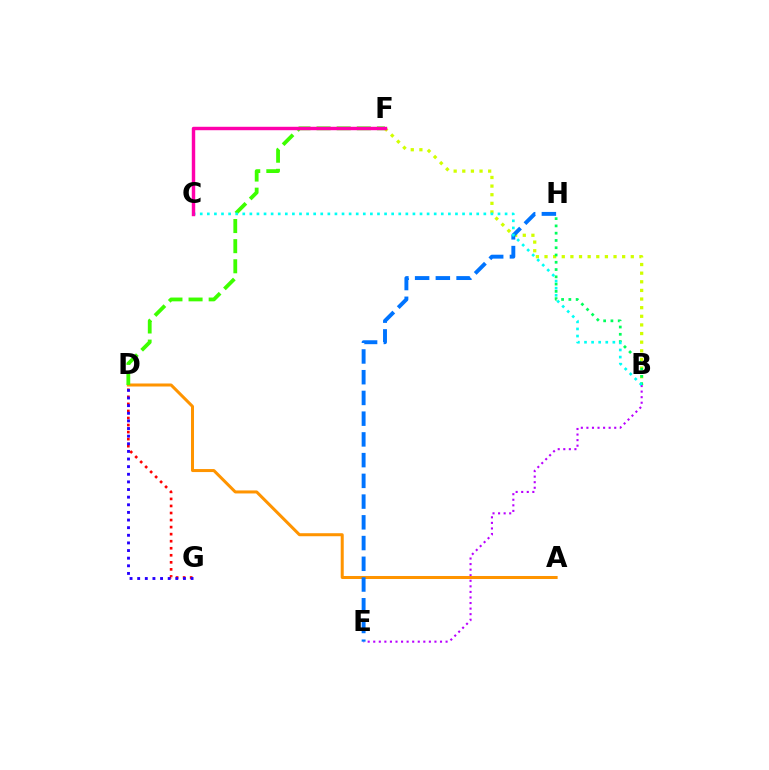{('B', 'E'): [{'color': '#b900ff', 'line_style': 'dotted', 'thickness': 1.51}], ('A', 'D'): [{'color': '#ff9400', 'line_style': 'solid', 'thickness': 2.17}], ('B', 'F'): [{'color': '#d1ff00', 'line_style': 'dotted', 'thickness': 2.34}], ('B', 'H'): [{'color': '#00ff5c', 'line_style': 'dotted', 'thickness': 1.98}], ('E', 'H'): [{'color': '#0074ff', 'line_style': 'dashed', 'thickness': 2.82}], ('D', 'F'): [{'color': '#3dff00', 'line_style': 'dashed', 'thickness': 2.73}], ('D', 'G'): [{'color': '#ff0000', 'line_style': 'dotted', 'thickness': 1.91}, {'color': '#2500ff', 'line_style': 'dotted', 'thickness': 2.07}], ('B', 'C'): [{'color': '#00fff6', 'line_style': 'dotted', 'thickness': 1.93}], ('C', 'F'): [{'color': '#ff00ac', 'line_style': 'solid', 'thickness': 2.47}]}